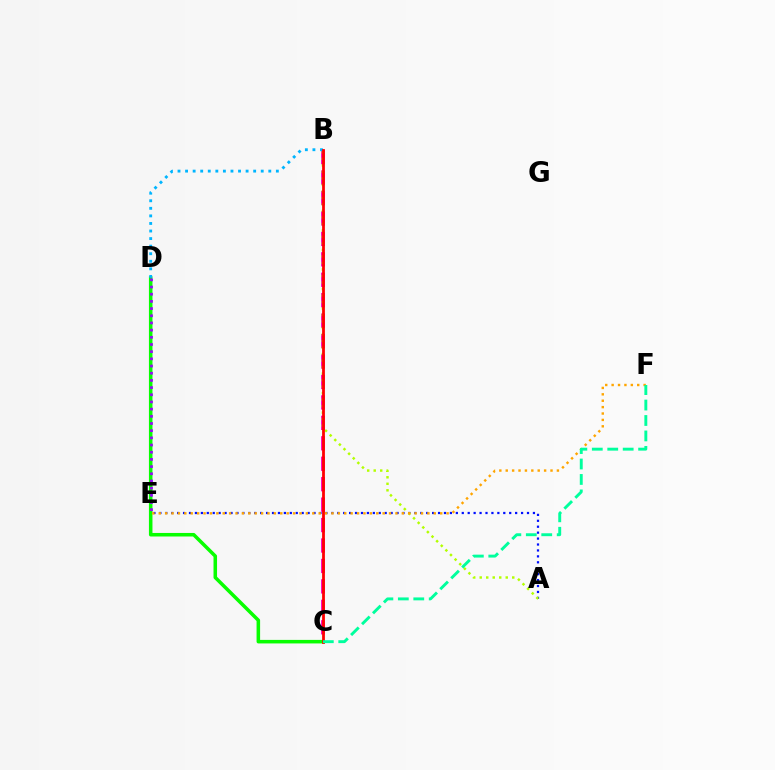{('A', 'E'): [{'color': '#0010ff', 'line_style': 'dotted', 'thickness': 1.61}], ('B', 'C'): [{'color': '#ff00bd', 'line_style': 'dashed', 'thickness': 2.78}, {'color': '#ff0000', 'line_style': 'solid', 'thickness': 2.01}], ('A', 'B'): [{'color': '#b3ff00', 'line_style': 'dotted', 'thickness': 1.77}], ('C', 'D'): [{'color': '#08ff00', 'line_style': 'solid', 'thickness': 2.55}], ('B', 'D'): [{'color': '#00b5ff', 'line_style': 'dotted', 'thickness': 2.06}], ('E', 'F'): [{'color': '#ffa500', 'line_style': 'dotted', 'thickness': 1.74}], ('D', 'E'): [{'color': '#9b00ff', 'line_style': 'dotted', 'thickness': 1.95}], ('C', 'F'): [{'color': '#00ff9d', 'line_style': 'dashed', 'thickness': 2.1}]}